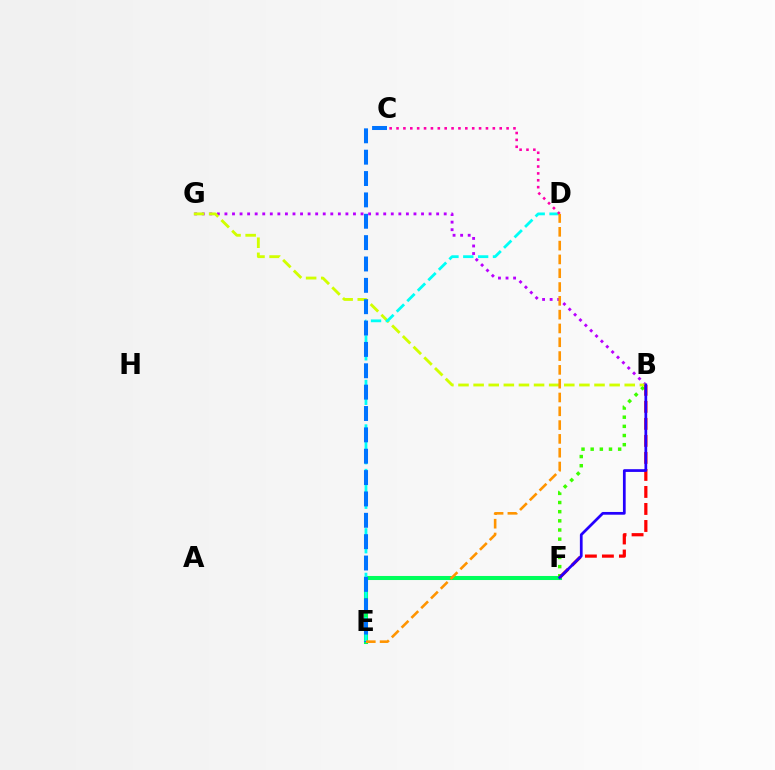{('B', 'F'): [{'color': '#3dff00', 'line_style': 'dotted', 'thickness': 2.49}, {'color': '#ff0000', 'line_style': 'dashed', 'thickness': 2.31}, {'color': '#2500ff', 'line_style': 'solid', 'thickness': 1.97}], ('E', 'F'): [{'color': '#00ff5c', 'line_style': 'solid', 'thickness': 2.92}], ('B', 'G'): [{'color': '#b900ff', 'line_style': 'dotted', 'thickness': 2.05}, {'color': '#d1ff00', 'line_style': 'dashed', 'thickness': 2.05}], ('D', 'E'): [{'color': '#00fff6', 'line_style': 'dashed', 'thickness': 2.02}, {'color': '#ff9400', 'line_style': 'dashed', 'thickness': 1.88}], ('C', 'E'): [{'color': '#0074ff', 'line_style': 'dashed', 'thickness': 2.9}], ('C', 'D'): [{'color': '#ff00ac', 'line_style': 'dotted', 'thickness': 1.87}]}